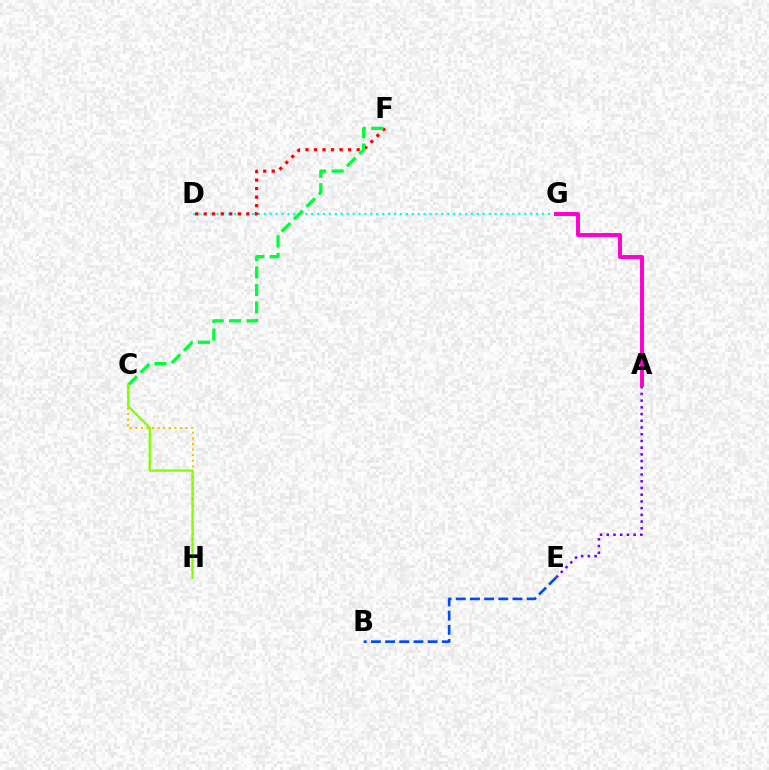{('D', 'G'): [{'color': '#00fff6', 'line_style': 'dotted', 'thickness': 1.61}], ('B', 'E'): [{'color': '#004bff', 'line_style': 'dashed', 'thickness': 1.93}], ('A', 'E'): [{'color': '#7200ff', 'line_style': 'dotted', 'thickness': 1.83}], ('C', 'H'): [{'color': '#ffbd00', 'line_style': 'dotted', 'thickness': 1.52}, {'color': '#84ff00', 'line_style': 'solid', 'thickness': 1.68}], ('D', 'F'): [{'color': '#ff0000', 'line_style': 'dotted', 'thickness': 2.32}], ('A', 'G'): [{'color': '#ff00cf', 'line_style': 'solid', 'thickness': 2.85}], ('C', 'F'): [{'color': '#00ff39', 'line_style': 'dashed', 'thickness': 2.37}]}